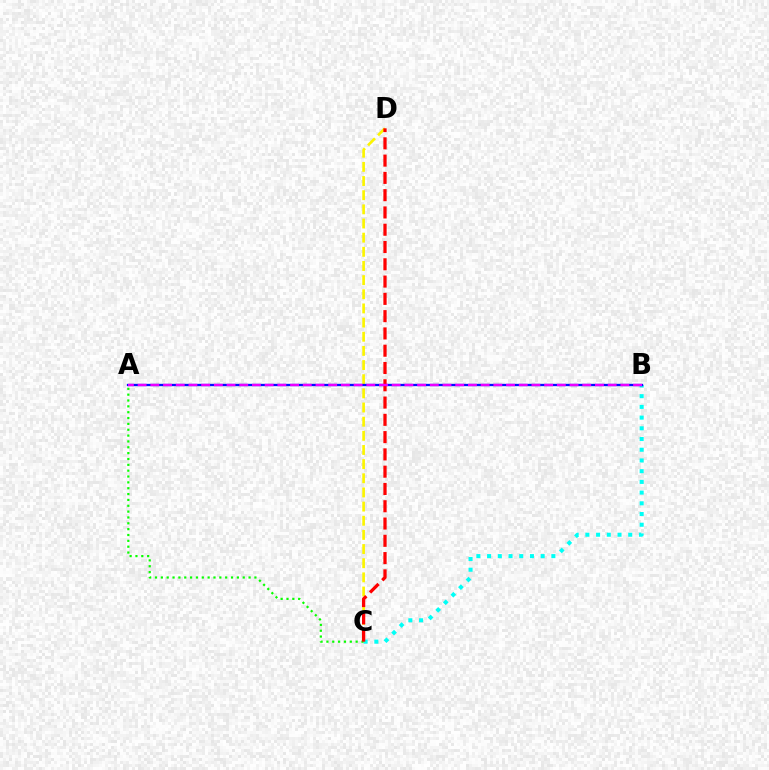{('B', 'C'): [{'color': '#00fff6', 'line_style': 'dotted', 'thickness': 2.91}], ('C', 'D'): [{'color': '#fcf500', 'line_style': 'dashed', 'thickness': 1.92}, {'color': '#ff0000', 'line_style': 'dashed', 'thickness': 2.35}], ('A', 'B'): [{'color': '#0010ff', 'line_style': 'solid', 'thickness': 1.67}, {'color': '#ee00ff', 'line_style': 'dashed', 'thickness': 1.73}], ('A', 'C'): [{'color': '#08ff00', 'line_style': 'dotted', 'thickness': 1.59}]}